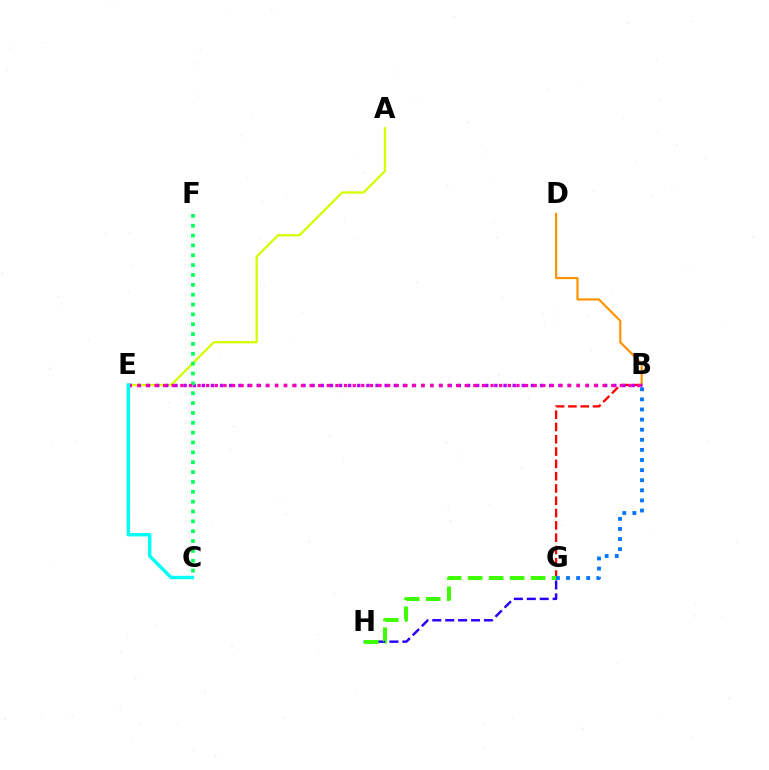{('G', 'H'): [{'color': '#2500ff', 'line_style': 'dashed', 'thickness': 1.76}, {'color': '#3dff00', 'line_style': 'dashed', 'thickness': 2.85}], ('B', 'D'): [{'color': '#ff9400', 'line_style': 'solid', 'thickness': 1.58}], ('A', 'E'): [{'color': '#d1ff00', 'line_style': 'solid', 'thickness': 1.65}], ('B', 'G'): [{'color': '#ff0000', 'line_style': 'dashed', 'thickness': 1.67}, {'color': '#0074ff', 'line_style': 'dotted', 'thickness': 2.75}], ('B', 'E'): [{'color': '#b900ff', 'line_style': 'dotted', 'thickness': 2.48}, {'color': '#ff00ac', 'line_style': 'dotted', 'thickness': 2.34}], ('C', 'F'): [{'color': '#00ff5c', 'line_style': 'dotted', 'thickness': 2.68}], ('C', 'E'): [{'color': '#00fff6', 'line_style': 'solid', 'thickness': 2.46}]}